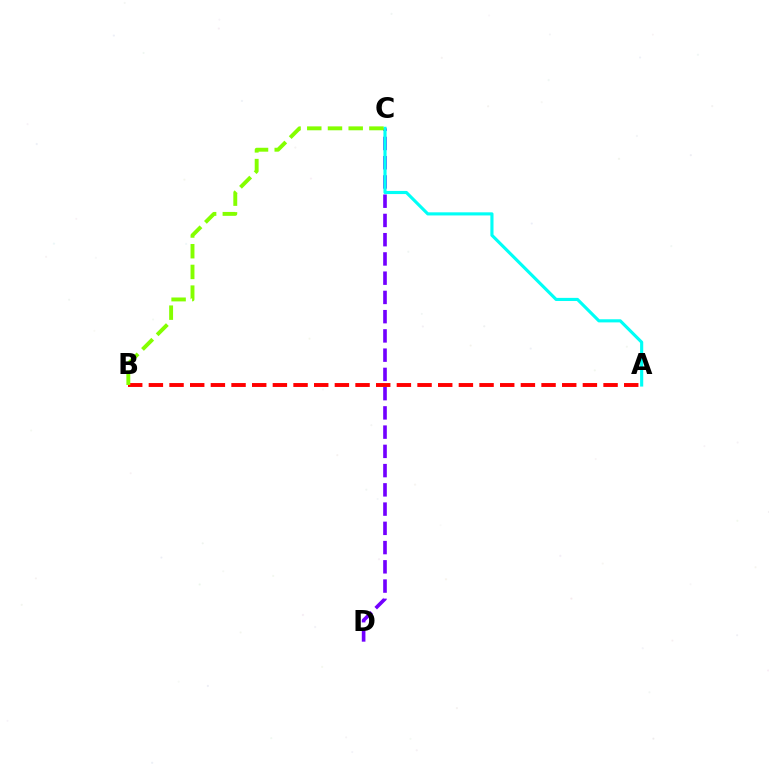{('C', 'D'): [{'color': '#7200ff', 'line_style': 'dashed', 'thickness': 2.61}], ('A', 'C'): [{'color': '#00fff6', 'line_style': 'solid', 'thickness': 2.25}], ('A', 'B'): [{'color': '#ff0000', 'line_style': 'dashed', 'thickness': 2.81}], ('B', 'C'): [{'color': '#84ff00', 'line_style': 'dashed', 'thickness': 2.81}]}